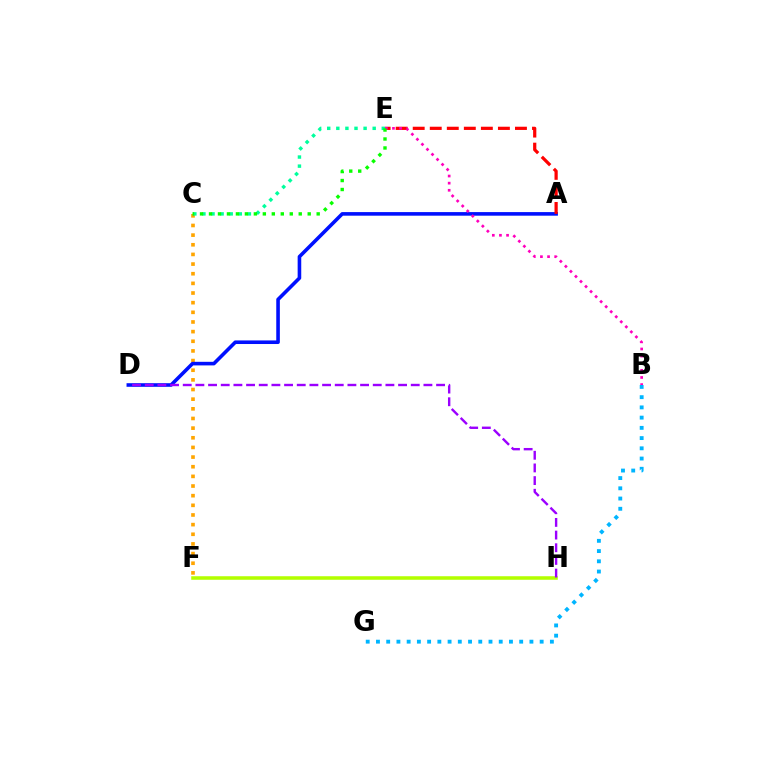{('C', 'F'): [{'color': '#ffa500', 'line_style': 'dotted', 'thickness': 2.62}], ('F', 'H'): [{'color': '#b3ff00', 'line_style': 'solid', 'thickness': 2.55}], ('A', 'D'): [{'color': '#0010ff', 'line_style': 'solid', 'thickness': 2.59}], ('A', 'E'): [{'color': '#ff0000', 'line_style': 'dashed', 'thickness': 2.31}], ('B', 'E'): [{'color': '#ff00bd', 'line_style': 'dotted', 'thickness': 1.93}], ('C', 'E'): [{'color': '#00ff9d', 'line_style': 'dotted', 'thickness': 2.47}, {'color': '#08ff00', 'line_style': 'dotted', 'thickness': 2.44}], ('B', 'G'): [{'color': '#00b5ff', 'line_style': 'dotted', 'thickness': 2.78}], ('D', 'H'): [{'color': '#9b00ff', 'line_style': 'dashed', 'thickness': 1.72}]}